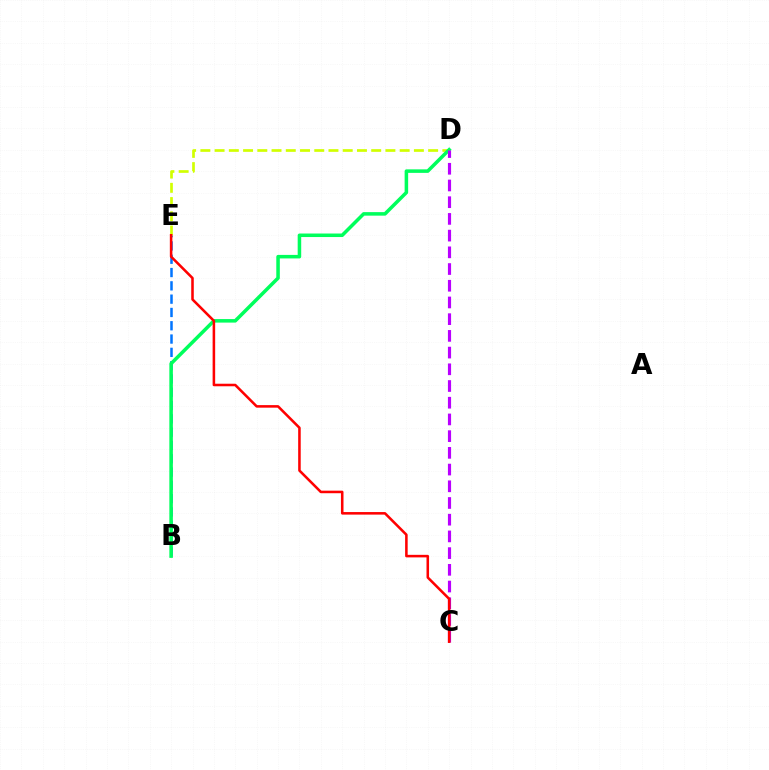{('B', 'E'): [{'color': '#0074ff', 'line_style': 'dashed', 'thickness': 1.81}], ('D', 'E'): [{'color': '#d1ff00', 'line_style': 'dashed', 'thickness': 1.93}], ('B', 'D'): [{'color': '#00ff5c', 'line_style': 'solid', 'thickness': 2.54}], ('C', 'D'): [{'color': '#b900ff', 'line_style': 'dashed', 'thickness': 2.27}], ('C', 'E'): [{'color': '#ff0000', 'line_style': 'solid', 'thickness': 1.84}]}